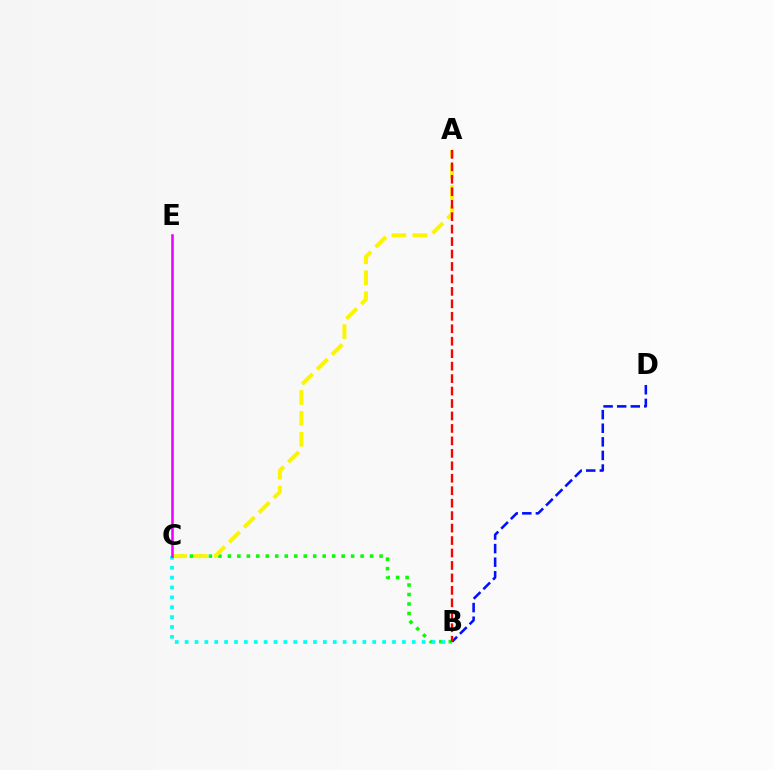{('B', 'C'): [{'color': '#08ff00', 'line_style': 'dotted', 'thickness': 2.58}, {'color': '#00fff6', 'line_style': 'dotted', 'thickness': 2.68}], ('A', 'C'): [{'color': '#fcf500', 'line_style': 'dashed', 'thickness': 2.84}], ('B', 'D'): [{'color': '#0010ff', 'line_style': 'dashed', 'thickness': 1.85}], ('C', 'E'): [{'color': '#ee00ff', 'line_style': 'solid', 'thickness': 1.84}], ('A', 'B'): [{'color': '#ff0000', 'line_style': 'dashed', 'thickness': 1.69}]}